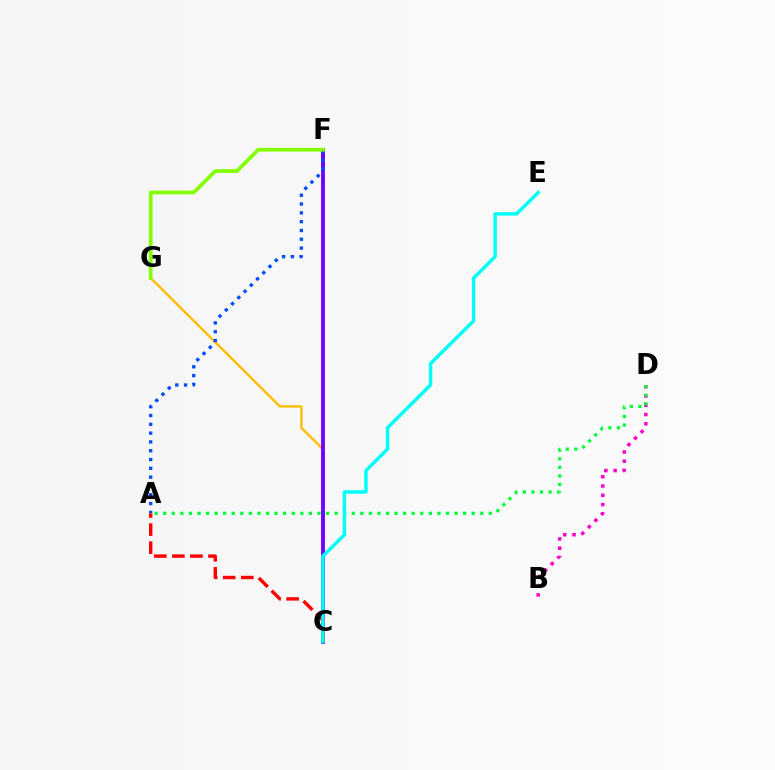{('B', 'D'): [{'color': '#ff00cf', 'line_style': 'dotted', 'thickness': 2.52}], ('C', 'G'): [{'color': '#ffbd00', 'line_style': 'solid', 'thickness': 1.71}], ('C', 'F'): [{'color': '#7200ff', 'line_style': 'solid', 'thickness': 2.79}], ('A', 'F'): [{'color': '#004bff', 'line_style': 'dotted', 'thickness': 2.39}], ('A', 'D'): [{'color': '#00ff39', 'line_style': 'dotted', 'thickness': 2.33}], ('A', 'C'): [{'color': '#ff0000', 'line_style': 'dashed', 'thickness': 2.45}], ('C', 'E'): [{'color': '#00fff6', 'line_style': 'solid', 'thickness': 2.48}], ('F', 'G'): [{'color': '#84ff00', 'line_style': 'solid', 'thickness': 2.66}]}